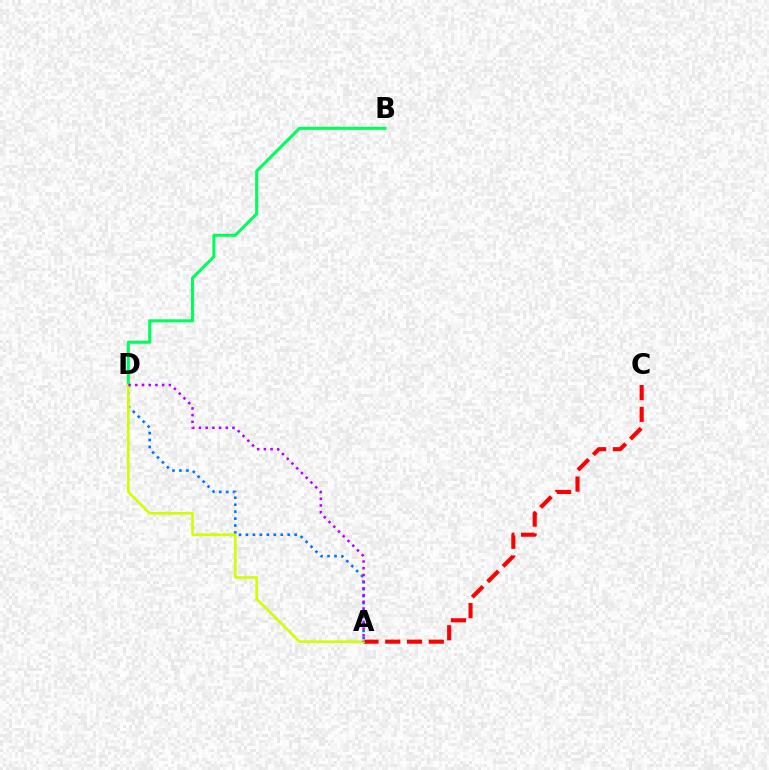{('A', 'D'): [{'color': '#0074ff', 'line_style': 'dotted', 'thickness': 1.89}, {'color': '#d1ff00', 'line_style': 'solid', 'thickness': 1.89}, {'color': '#b900ff', 'line_style': 'dotted', 'thickness': 1.82}], ('B', 'D'): [{'color': '#00ff5c', 'line_style': 'solid', 'thickness': 2.21}], ('A', 'C'): [{'color': '#ff0000', 'line_style': 'dashed', 'thickness': 2.96}]}